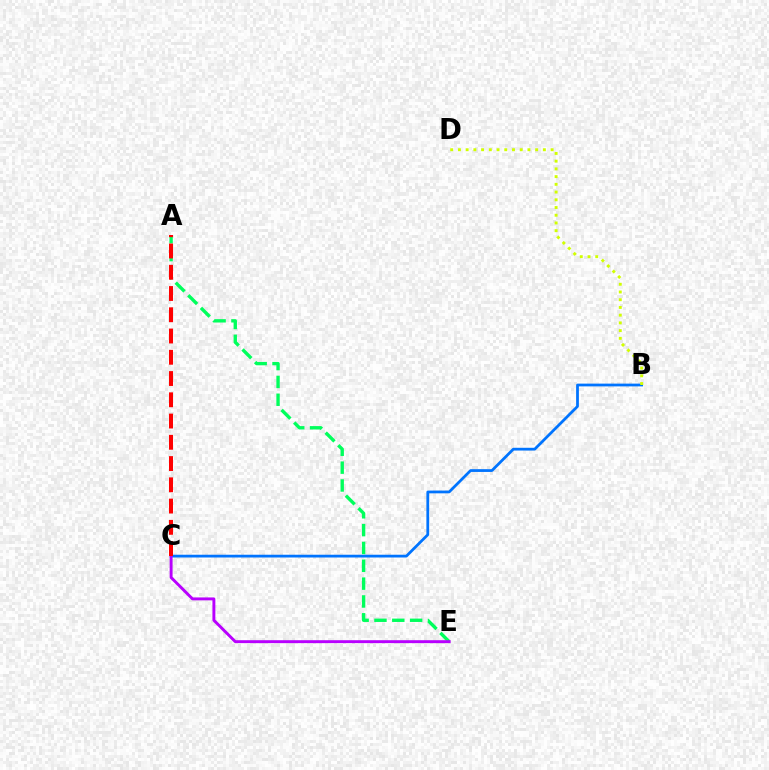{('B', 'C'): [{'color': '#0074ff', 'line_style': 'solid', 'thickness': 1.99}], ('A', 'E'): [{'color': '#00ff5c', 'line_style': 'dashed', 'thickness': 2.42}], ('B', 'D'): [{'color': '#d1ff00', 'line_style': 'dotted', 'thickness': 2.1}], ('C', 'E'): [{'color': '#b900ff', 'line_style': 'solid', 'thickness': 2.1}], ('A', 'C'): [{'color': '#ff0000', 'line_style': 'dashed', 'thickness': 2.89}]}